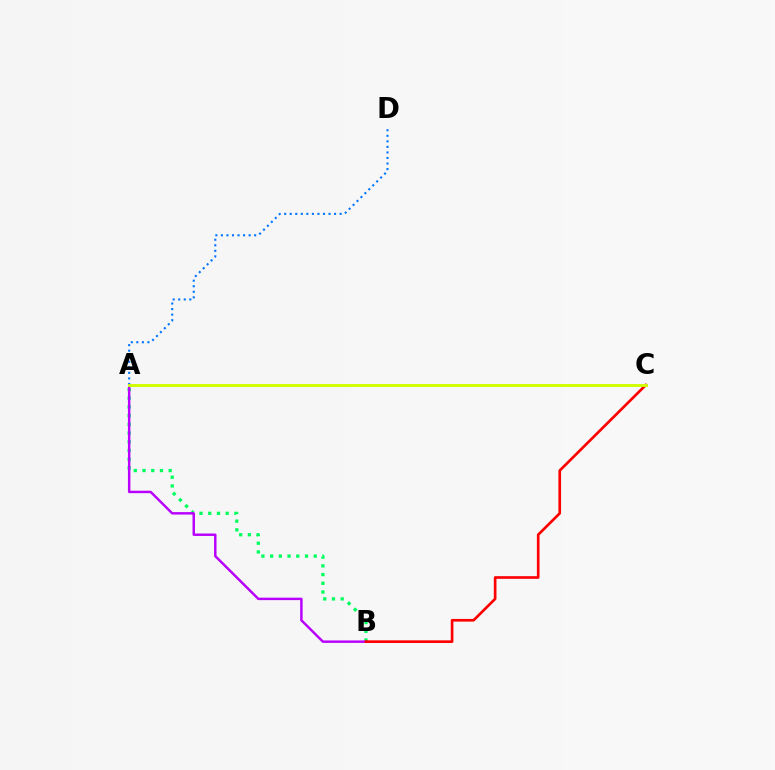{('A', 'B'): [{'color': '#00ff5c', 'line_style': 'dotted', 'thickness': 2.37}, {'color': '#b900ff', 'line_style': 'solid', 'thickness': 1.77}], ('B', 'C'): [{'color': '#ff0000', 'line_style': 'solid', 'thickness': 1.92}], ('A', 'D'): [{'color': '#0074ff', 'line_style': 'dotted', 'thickness': 1.51}], ('A', 'C'): [{'color': '#d1ff00', 'line_style': 'solid', 'thickness': 2.09}]}